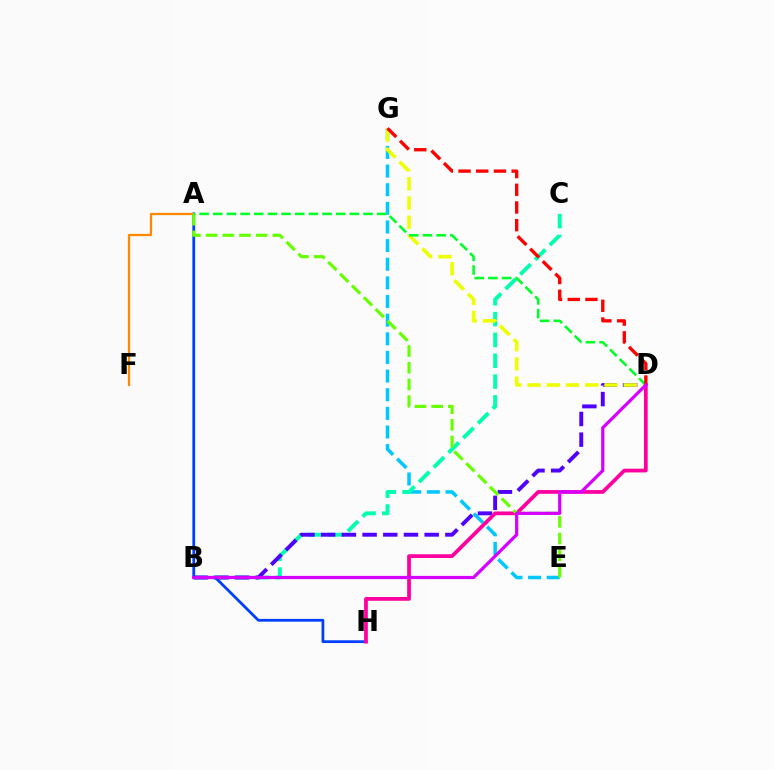{('E', 'G'): [{'color': '#00c7ff', 'line_style': 'dashed', 'thickness': 2.53}], ('B', 'C'): [{'color': '#00ffaf', 'line_style': 'dashed', 'thickness': 2.83}], ('B', 'D'): [{'color': '#4f00ff', 'line_style': 'dashed', 'thickness': 2.81}, {'color': '#d600ff', 'line_style': 'solid', 'thickness': 2.32}], ('A', 'H'): [{'color': '#003fff', 'line_style': 'solid', 'thickness': 1.99}], ('D', 'H'): [{'color': '#ff00a0', 'line_style': 'solid', 'thickness': 2.7}], ('D', 'G'): [{'color': '#eeff00', 'line_style': 'dashed', 'thickness': 2.61}, {'color': '#ff0000', 'line_style': 'dashed', 'thickness': 2.4}], ('A', 'F'): [{'color': '#ff8800', 'line_style': 'solid', 'thickness': 1.64}], ('A', 'E'): [{'color': '#66ff00', 'line_style': 'dashed', 'thickness': 2.27}], ('A', 'D'): [{'color': '#00ff27', 'line_style': 'dashed', 'thickness': 1.86}]}